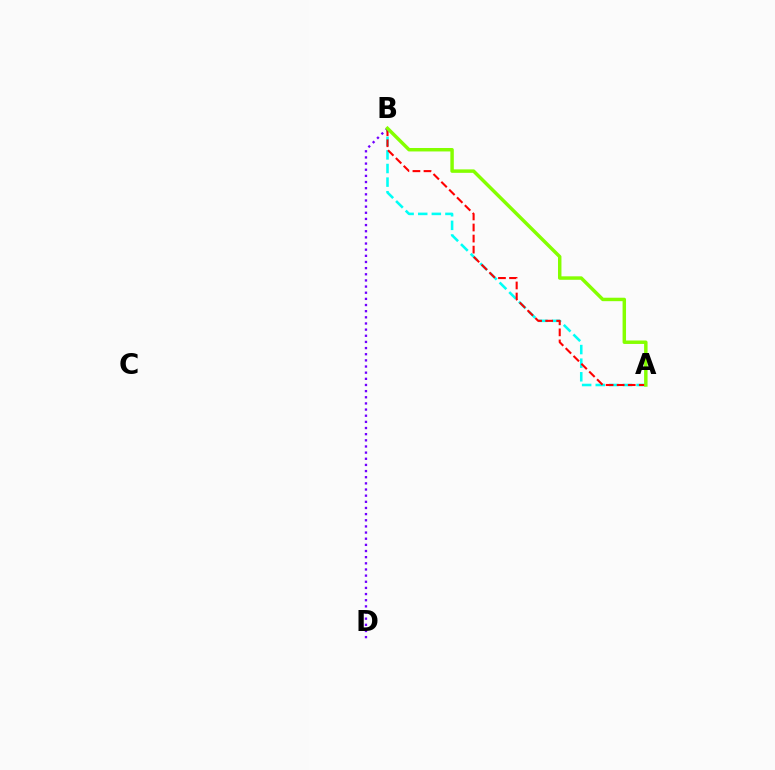{('A', 'B'): [{'color': '#00fff6', 'line_style': 'dashed', 'thickness': 1.85}, {'color': '#ff0000', 'line_style': 'dashed', 'thickness': 1.5}, {'color': '#84ff00', 'line_style': 'solid', 'thickness': 2.49}], ('B', 'D'): [{'color': '#7200ff', 'line_style': 'dotted', 'thickness': 1.67}]}